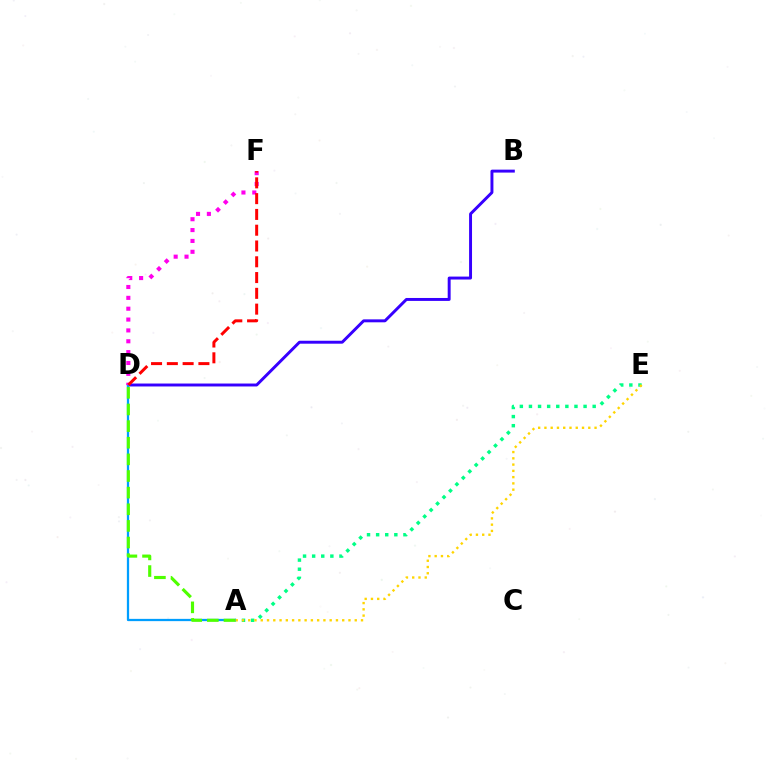{('B', 'D'): [{'color': '#3700ff', 'line_style': 'solid', 'thickness': 2.12}], ('A', 'E'): [{'color': '#00ff86', 'line_style': 'dotted', 'thickness': 2.47}, {'color': '#ffd500', 'line_style': 'dotted', 'thickness': 1.7}], ('A', 'D'): [{'color': '#009eff', 'line_style': 'solid', 'thickness': 1.63}, {'color': '#4fff00', 'line_style': 'dashed', 'thickness': 2.26}], ('D', 'F'): [{'color': '#ff00ed', 'line_style': 'dotted', 'thickness': 2.95}, {'color': '#ff0000', 'line_style': 'dashed', 'thickness': 2.14}]}